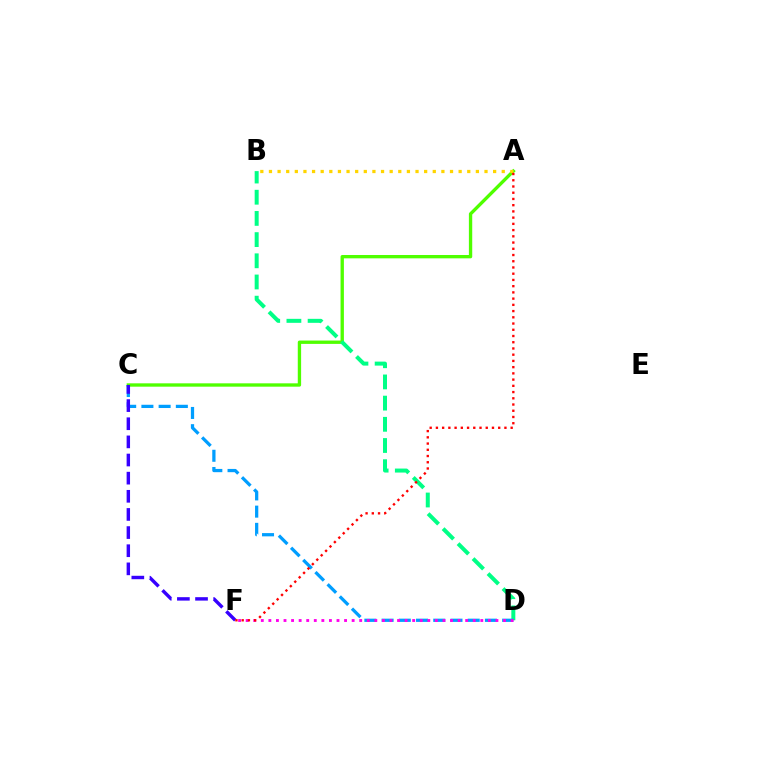{('A', 'C'): [{'color': '#4fff00', 'line_style': 'solid', 'thickness': 2.41}], ('B', 'D'): [{'color': '#00ff86', 'line_style': 'dashed', 'thickness': 2.88}], ('C', 'D'): [{'color': '#009eff', 'line_style': 'dashed', 'thickness': 2.34}], ('D', 'F'): [{'color': '#ff00ed', 'line_style': 'dotted', 'thickness': 2.06}], ('A', 'B'): [{'color': '#ffd500', 'line_style': 'dotted', 'thickness': 2.34}], ('C', 'F'): [{'color': '#3700ff', 'line_style': 'dashed', 'thickness': 2.46}], ('A', 'F'): [{'color': '#ff0000', 'line_style': 'dotted', 'thickness': 1.69}]}